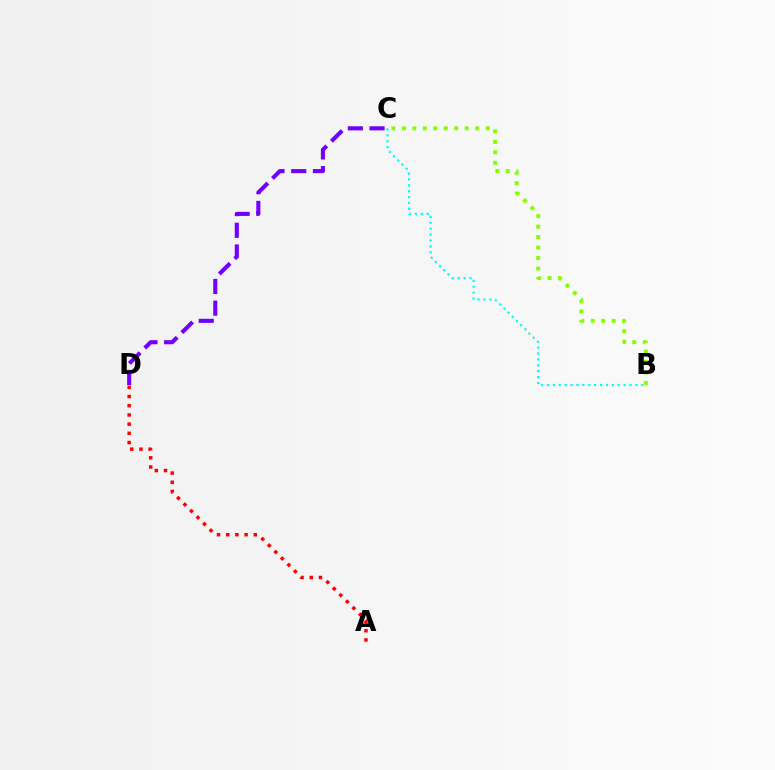{('A', 'D'): [{'color': '#ff0000', 'line_style': 'dotted', 'thickness': 2.5}], ('B', 'C'): [{'color': '#84ff00', 'line_style': 'dotted', 'thickness': 2.85}, {'color': '#00fff6', 'line_style': 'dotted', 'thickness': 1.6}], ('C', 'D'): [{'color': '#7200ff', 'line_style': 'dashed', 'thickness': 2.95}]}